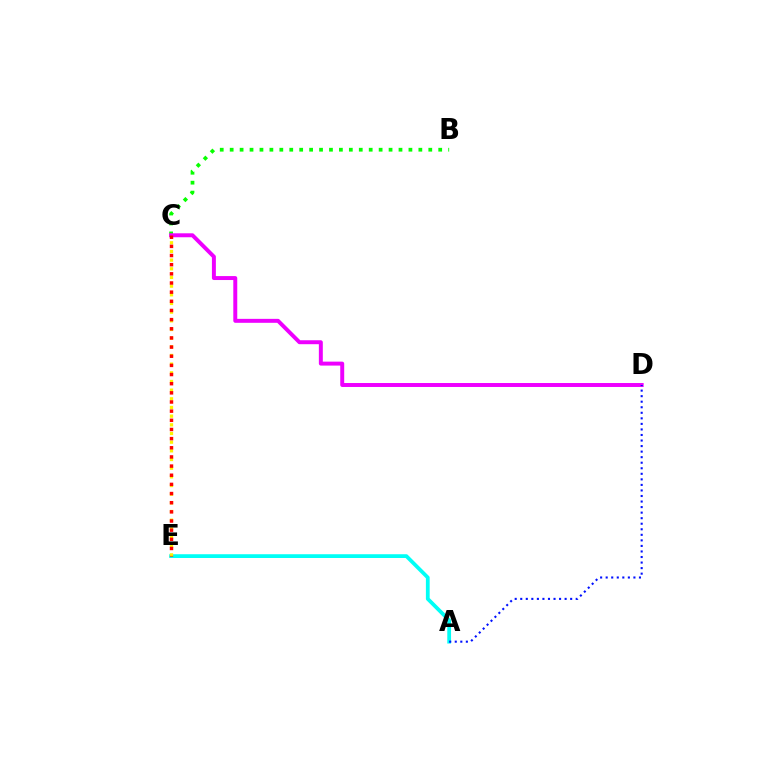{('A', 'E'): [{'color': '#00fff6', 'line_style': 'solid', 'thickness': 2.71}], ('B', 'C'): [{'color': '#08ff00', 'line_style': 'dotted', 'thickness': 2.7}], ('C', 'E'): [{'color': '#fcf500', 'line_style': 'dotted', 'thickness': 2.36}, {'color': '#ff0000', 'line_style': 'dotted', 'thickness': 2.49}], ('C', 'D'): [{'color': '#ee00ff', 'line_style': 'solid', 'thickness': 2.85}], ('A', 'D'): [{'color': '#0010ff', 'line_style': 'dotted', 'thickness': 1.51}]}